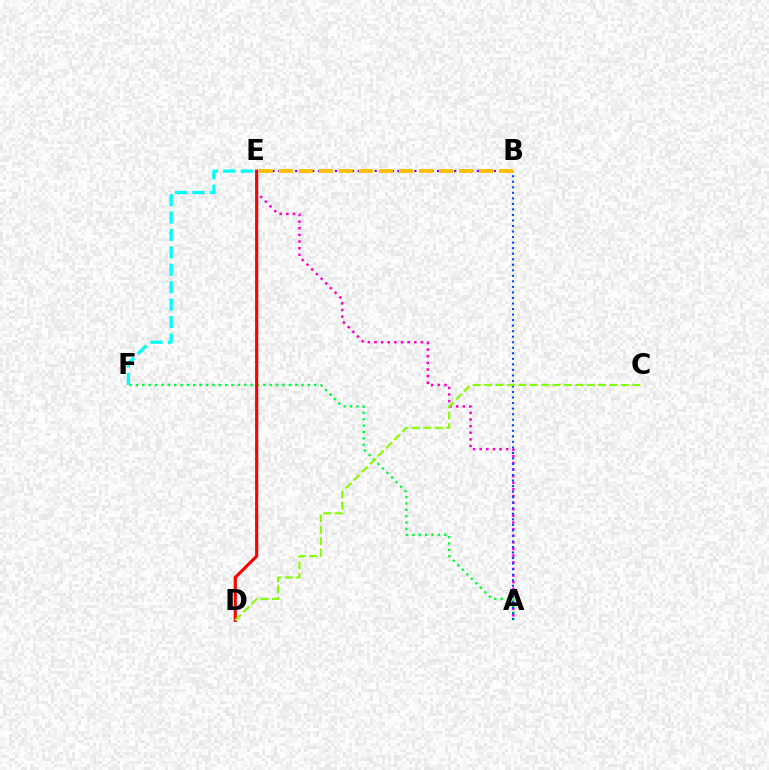{('B', 'E'): [{'color': '#7200ff', 'line_style': 'dotted', 'thickness': 1.54}, {'color': '#ffbd00', 'line_style': 'dashed', 'thickness': 2.72}], ('A', 'E'): [{'color': '#ff00cf', 'line_style': 'dotted', 'thickness': 1.8}], ('A', 'F'): [{'color': '#00ff39', 'line_style': 'dotted', 'thickness': 1.73}], ('D', 'E'): [{'color': '#ff0000', 'line_style': 'solid', 'thickness': 2.27}], ('E', 'F'): [{'color': '#00fff6', 'line_style': 'dashed', 'thickness': 2.37}], ('A', 'B'): [{'color': '#004bff', 'line_style': 'dotted', 'thickness': 1.5}], ('C', 'D'): [{'color': '#84ff00', 'line_style': 'dashed', 'thickness': 1.55}]}